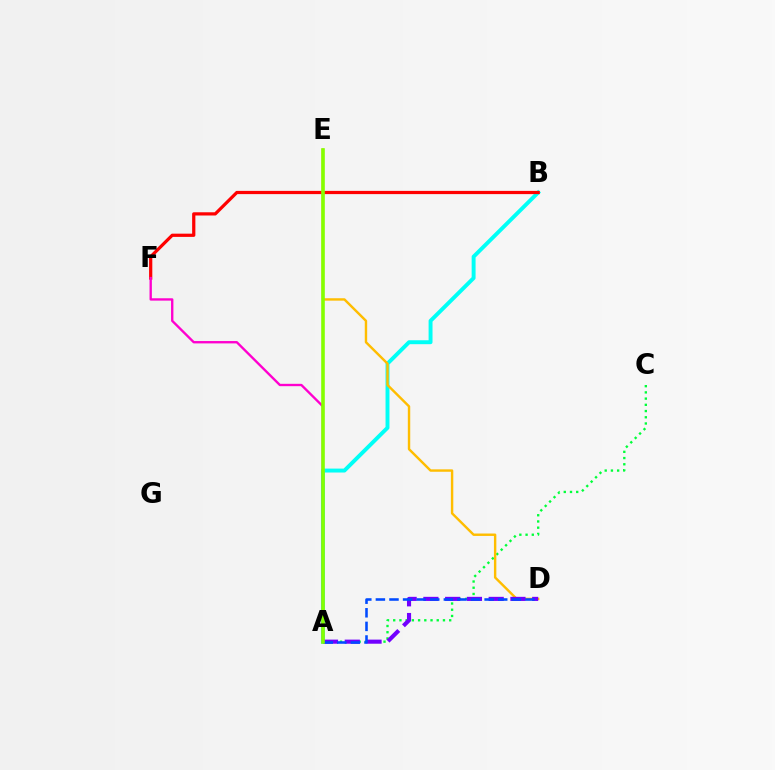{('A', 'C'): [{'color': '#00ff39', 'line_style': 'dotted', 'thickness': 1.69}], ('A', 'B'): [{'color': '#00fff6', 'line_style': 'solid', 'thickness': 2.83}], ('B', 'F'): [{'color': '#ff0000', 'line_style': 'solid', 'thickness': 2.32}], ('D', 'E'): [{'color': '#ffbd00', 'line_style': 'solid', 'thickness': 1.74}], ('A', 'D'): [{'color': '#7200ff', 'line_style': 'dashed', 'thickness': 2.96}, {'color': '#004bff', 'line_style': 'dashed', 'thickness': 1.85}], ('A', 'F'): [{'color': '#ff00cf', 'line_style': 'solid', 'thickness': 1.7}], ('A', 'E'): [{'color': '#84ff00', 'line_style': 'solid', 'thickness': 2.59}]}